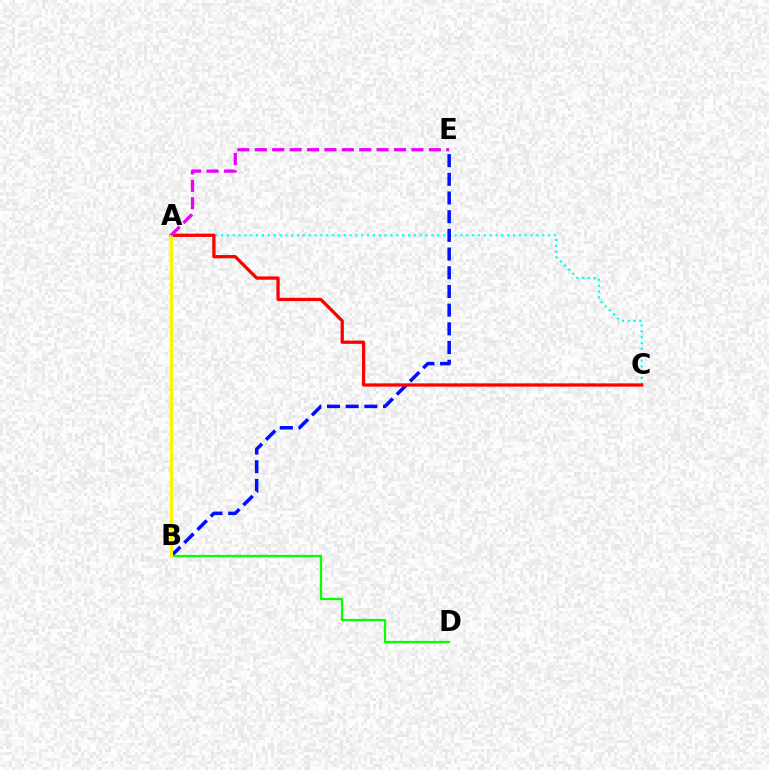{('A', 'C'): [{'color': '#00fff6', 'line_style': 'dotted', 'thickness': 1.59}, {'color': '#ff0000', 'line_style': 'solid', 'thickness': 2.35}], ('B', 'E'): [{'color': '#0010ff', 'line_style': 'dashed', 'thickness': 2.54}], ('B', 'D'): [{'color': '#08ff00', 'line_style': 'solid', 'thickness': 1.62}], ('A', 'B'): [{'color': '#fcf500', 'line_style': 'solid', 'thickness': 2.25}], ('A', 'E'): [{'color': '#ee00ff', 'line_style': 'dashed', 'thickness': 2.36}]}